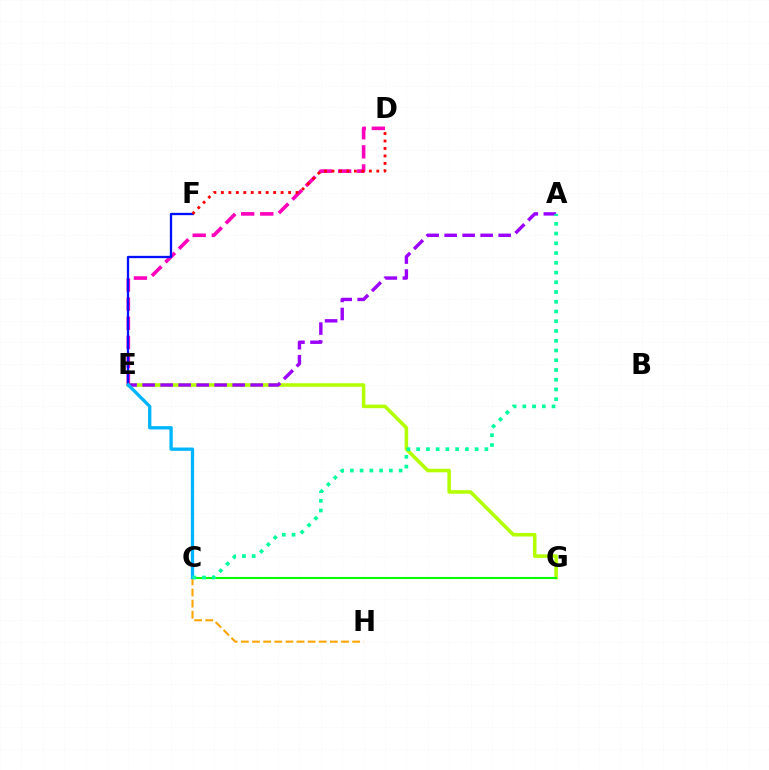{('D', 'E'): [{'color': '#ff00bd', 'line_style': 'dashed', 'thickness': 2.6}], ('E', 'G'): [{'color': '#b3ff00', 'line_style': 'solid', 'thickness': 2.55}], ('C', 'H'): [{'color': '#ffa500', 'line_style': 'dashed', 'thickness': 1.51}], ('A', 'E'): [{'color': '#9b00ff', 'line_style': 'dashed', 'thickness': 2.45}], ('C', 'G'): [{'color': '#08ff00', 'line_style': 'solid', 'thickness': 1.51}], ('E', 'F'): [{'color': '#0010ff', 'line_style': 'solid', 'thickness': 1.66}], ('C', 'E'): [{'color': '#00b5ff', 'line_style': 'solid', 'thickness': 2.38}], ('A', 'C'): [{'color': '#00ff9d', 'line_style': 'dotted', 'thickness': 2.65}], ('D', 'F'): [{'color': '#ff0000', 'line_style': 'dotted', 'thickness': 2.03}]}